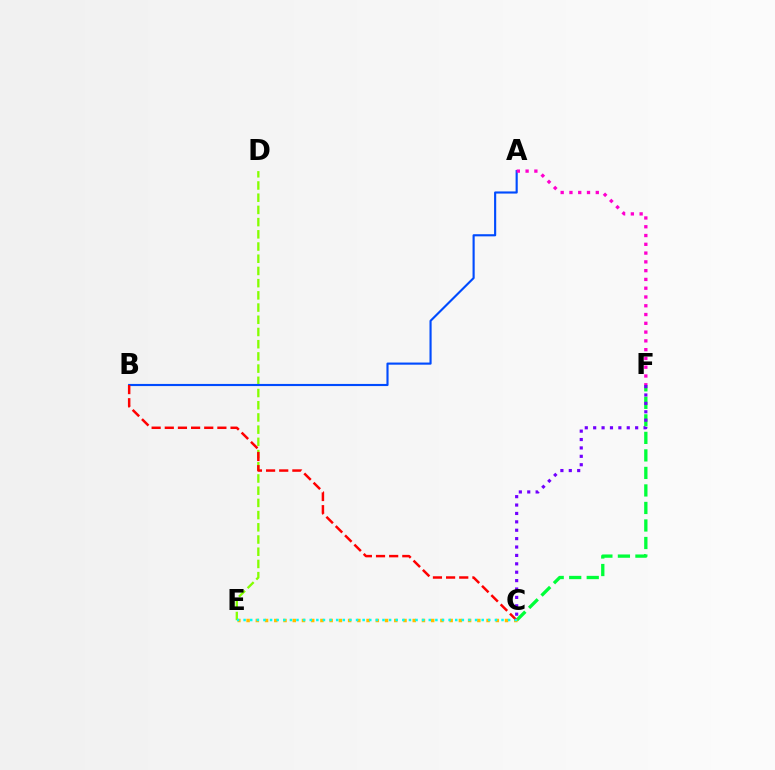{('C', 'F'): [{'color': '#00ff39', 'line_style': 'dashed', 'thickness': 2.38}, {'color': '#7200ff', 'line_style': 'dotted', 'thickness': 2.28}], ('D', 'E'): [{'color': '#84ff00', 'line_style': 'dashed', 'thickness': 1.66}], ('A', 'B'): [{'color': '#004bff', 'line_style': 'solid', 'thickness': 1.54}], ('C', 'E'): [{'color': '#ffbd00', 'line_style': 'dotted', 'thickness': 2.51}, {'color': '#00fff6', 'line_style': 'dotted', 'thickness': 1.8}], ('A', 'F'): [{'color': '#ff00cf', 'line_style': 'dotted', 'thickness': 2.39}], ('B', 'C'): [{'color': '#ff0000', 'line_style': 'dashed', 'thickness': 1.79}]}